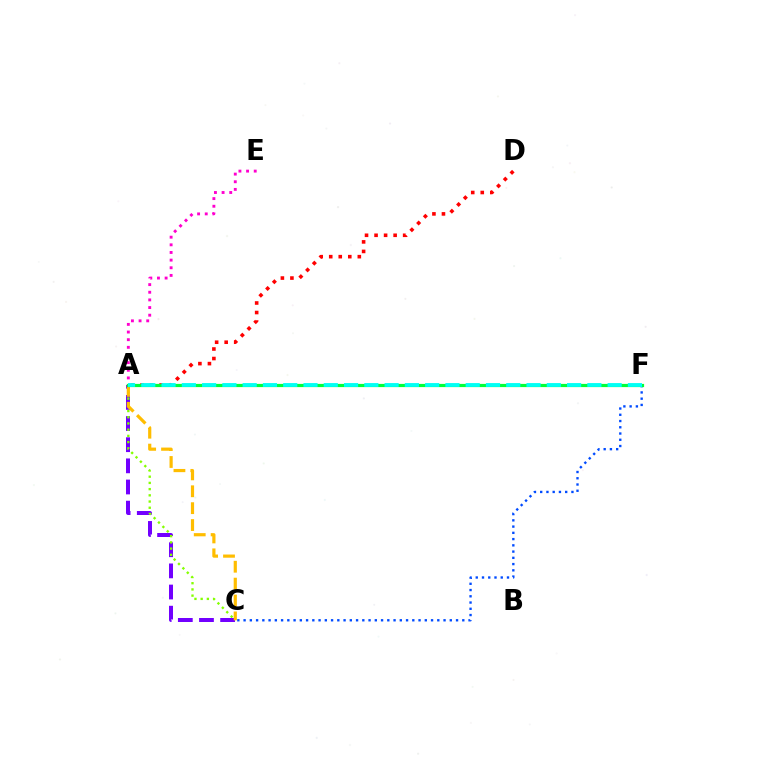{('A', 'E'): [{'color': '#ff00cf', 'line_style': 'dotted', 'thickness': 2.08}], ('A', 'C'): [{'color': '#7200ff', 'line_style': 'dashed', 'thickness': 2.87}, {'color': '#84ff00', 'line_style': 'dotted', 'thickness': 1.69}, {'color': '#ffbd00', 'line_style': 'dashed', 'thickness': 2.29}], ('C', 'F'): [{'color': '#004bff', 'line_style': 'dotted', 'thickness': 1.7}], ('A', 'D'): [{'color': '#ff0000', 'line_style': 'dotted', 'thickness': 2.59}], ('A', 'F'): [{'color': '#00ff39', 'line_style': 'solid', 'thickness': 2.31}, {'color': '#00fff6', 'line_style': 'dashed', 'thickness': 2.75}]}